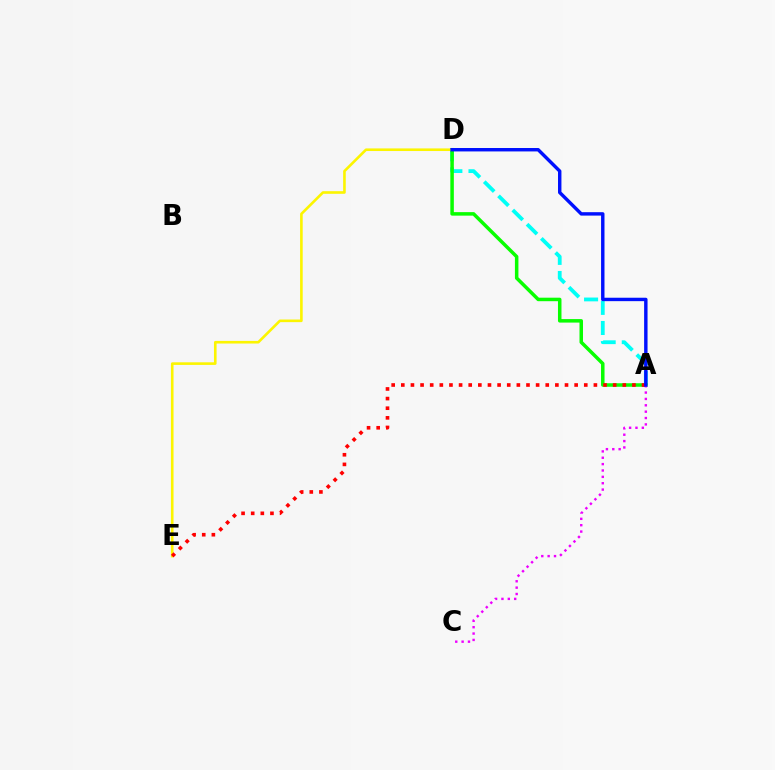{('A', 'D'): [{'color': '#00fff6', 'line_style': 'dashed', 'thickness': 2.73}, {'color': '#08ff00', 'line_style': 'solid', 'thickness': 2.52}, {'color': '#0010ff', 'line_style': 'solid', 'thickness': 2.46}], ('D', 'E'): [{'color': '#fcf500', 'line_style': 'solid', 'thickness': 1.88}], ('A', 'E'): [{'color': '#ff0000', 'line_style': 'dotted', 'thickness': 2.62}], ('A', 'C'): [{'color': '#ee00ff', 'line_style': 'dotted', 'thickness': 1.73}]}